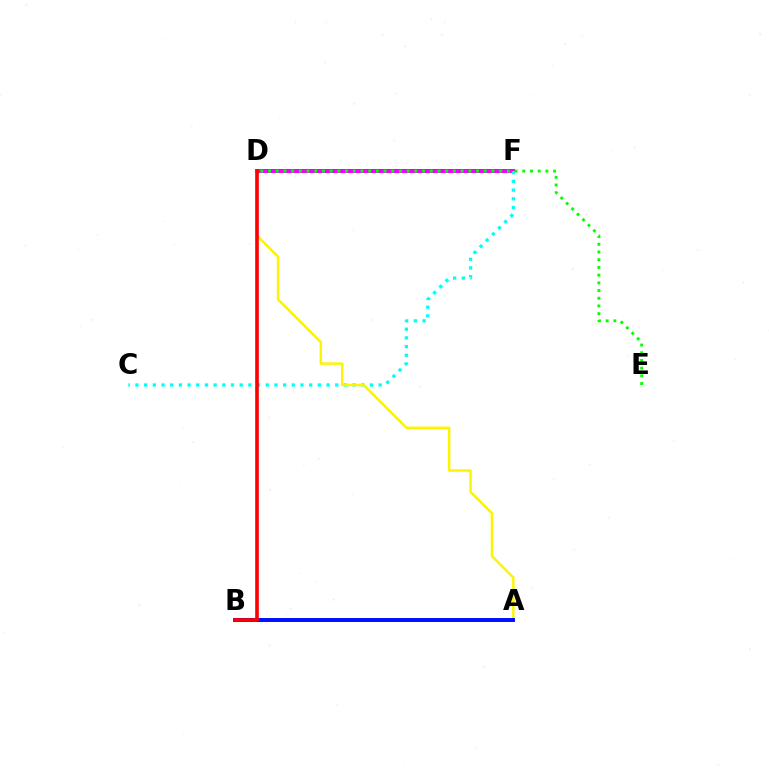{('D', 'F'): [{'color': '#ee00ff', 'line_style': 'solid', 'thickness': 2.91}], ('C', 'F'): [{'color': '#00fff6', 'line_style': 'dotted', 'thickness': 2.36}], ('A', 'D'): [{'color': '#fcf500', 'line_style': 'solid', 'thickness': 1.77}], ('D', 'E'): [{'color': '#08ff00', 'line_style': 'dotted', 'thickness': 2.09}], ('A', 'B'): [{'color': '#0010ff', 'line_style': 'solid', 'thickness': 2.85}], ('B', 'D'): [{'color': '#ff0000', 'line_style': 'solid', 'thickness': 2.62}]}